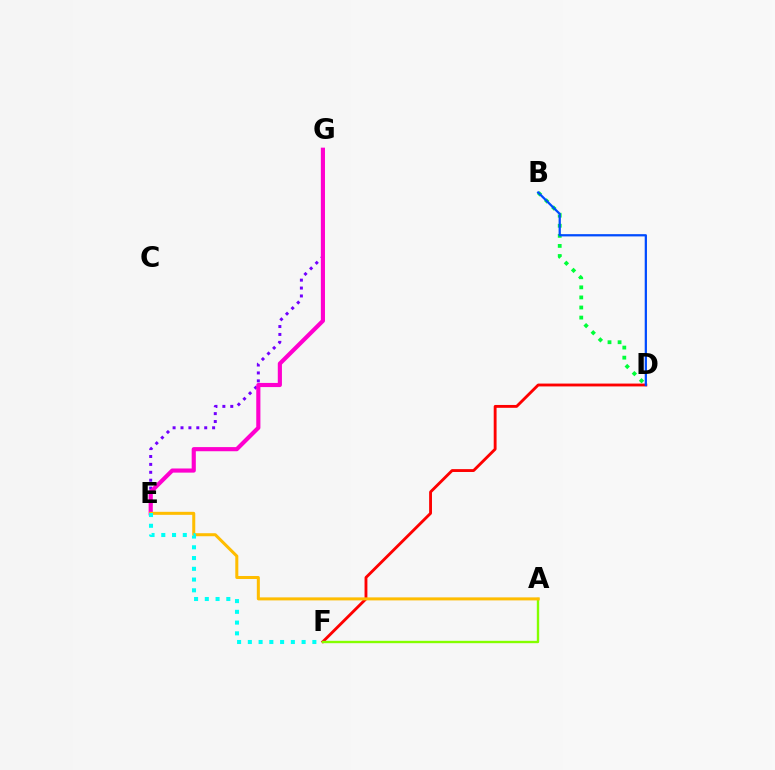{('E', 'G'): [{'color': '#7200ff', 'line_style': 'dotted', 'thickness': 2.15}, {'color': '#ff00cf', 'line_style': 'solid', 'thickness': 2.98}], ('D', 'F'): [{'color': '#ff0000', 'line_style': 'solid', 'thickness': 2.05}], ('B', 'D'): [{'color': '#00ff39', 'line_style': 'dotted', 'thickness': 2.74}, {'color': '#004bff', 'line_style': 'solid', 'thickness': 1.62}], ('A', 'F'): [{'color': '#84ff00', 'line_style': 'solid', 'thickness': 1.71}], ('A', 'E'): [{'color': '#ffbd00', 'line_style': 'solid', 'thickness': 2.18}], ('E', 'F'): [{'color': '#00fff6', 'line_style': 'dotted', 'thickness': 2.92}]}